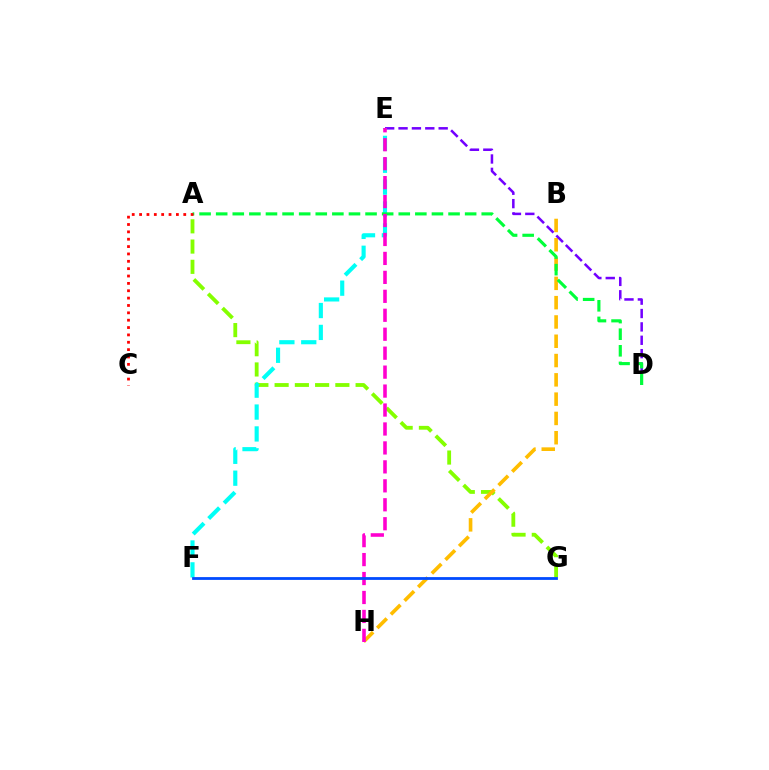{('A', 'G'): [{'color': '#84ff00', 'line_style': 'dashed', 'thickness': 2.75}], ('B', 'H'): [{'color': '#ffbd00', 'line_style': 'dashed', 'thickness': 2.62}], ('D', 'E'): [{'color': '#7200ff', 'line_style': 'dashed', 'thickness': 1.82}], ('E', 'F'): [{'color': '#00fff6', 'line_style': 'dashed', 'thickness': 2.97}], ('A', 'D'): [{'color': '#00ff39', 'line_style': 'dashed', 'thickness': 2.25}], ('E', 'H'): [{'color': '#ff00cf', 'line_style': 'dashed', 'thickness': 2.57}], ('A', 'C'): [{'color': '#ff0000', 'line_style': 'dotted', 'thickness': 2.0}], ('F', 'G'): [{'color': '#004bff', 'line_style': 'solid', 'thickness': 2.01}]}